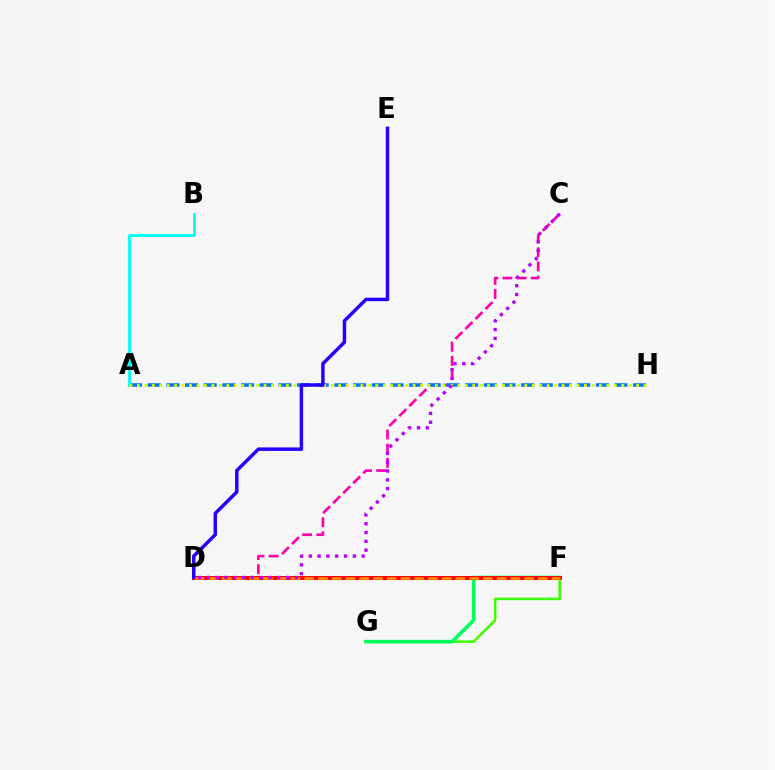{('F', 'G'): [{'color': '#3dff00', 'line_style': 'solid', 'thickness': 1.85}, {'color': '#00ff5c', 'line_style': 'solid', 'thickness': 2.62}], ('C', 'D'): [{'color': '#ff00ac', 'line_style': 'dashed', 'thickness': 1.92}, {'color': '#b900ff', 'line_style': 'dotted', 'thickness': 2.39}], ('A', 'H'): [{'color': '#0074ff', 'line_style': 'dashed', 'thickness': 2.54}, {'color': '#d1ff00', 'line_style': 'dotted', 'thickness': 2.02}], ('A', 'B'): [{'color': '#00fff6', 'line_style': 'solid', 'thickness': 2.05}], ('D', 'F'): [{'color': '#ff0000', 'line_style': 'solid', 'thickness': 2.86}, {'color': '#ff9400', 'line_style': 'dashed', 'thickness': 1.87}], ('D', 'E'): [{'color': '#2500ff', 'line_style': 'solid', 'thickness': 2.49}]}